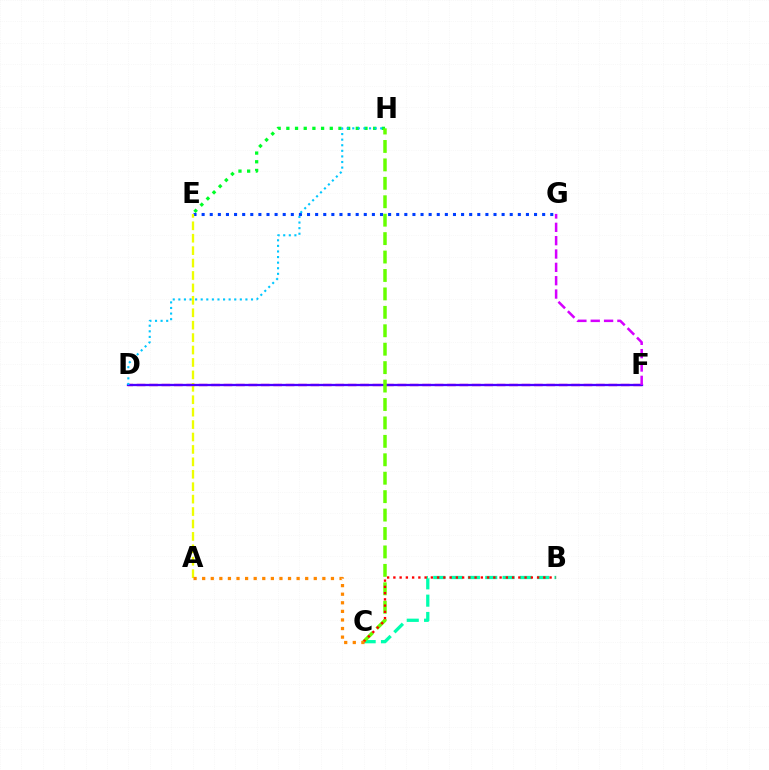{('D', 'F'): [{'color': '#ff00a0', 'line_style': 'dashed', 'thickness': 1.69}, {'color': '#4f00ff', 'line_style': 'solid', 'thickness': 1.65}], ('E', 'G'): [{'color': '#003fff', 'line_style': 'dotted', 'thickness': 2.2}], ('E', 'H'): [{'color': '#00ff27', 'line_style': 'dotted', 'thickness': 2.36}], ('A', 'E'): [{'color': '#eeff00', 'line_style': 'dashed', 'thickness': 1.69}], ('B', 'C'): [{'color': '#00ffaf', 'line_style': 'dashed', 'thickness': 2.35}, {'color': '#ff0000', 'line_style': 'dotted', 'thickness': 1.7}], ('F', 'G'): [{'color': '#d600ff', 'line_style': 'dashed', 'thickness': 1.81}], ('C', 'H'): [{'color': '#66ff00', 'line_style': 'dashed', 'thickness': 2.5}], ('D', 'H'): [{'color': '#00c7ff', 'line_style': 'dotted', 'thickness': 1.52}], ('A', 'C'): [{'color': '#ff8800', 'line_style': 'dotted', 'thickness': 2.33}]}